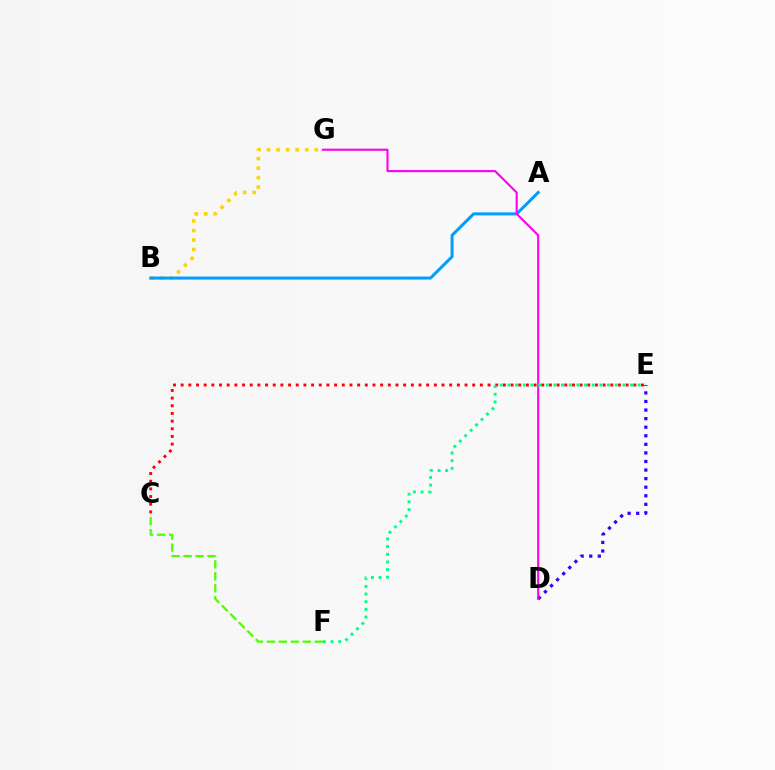{('B', 'G'): [{'color': '#ffd500', 'line_style': 'dotted', 'thickness': 2.59}], ('D', 'E'): [{'color': '#3700ff', 'line_style': 'dotted', 'thickness': 2.33}], ('A', 'B'): [{'color': '#009eff', 'line_style': 'solid', 'thickness': 2.18}], ('C', 'E'): [{'color': '#ff0000', 'line_style': 'dotted', 'thickness': 2.08}], ('C', 'F'): [{'color': '#4fff00', 'line_style': 'dashed', 'thickness': 1.63}], ('D', 'G'): [{'color': '#ff00ed', 'line_style': 'solid', 'thickness': 1.51}], ('E', 'F'): [{'color': '#00ff86', 'line_style': 'dotted', 'thickness': 2.08}]}